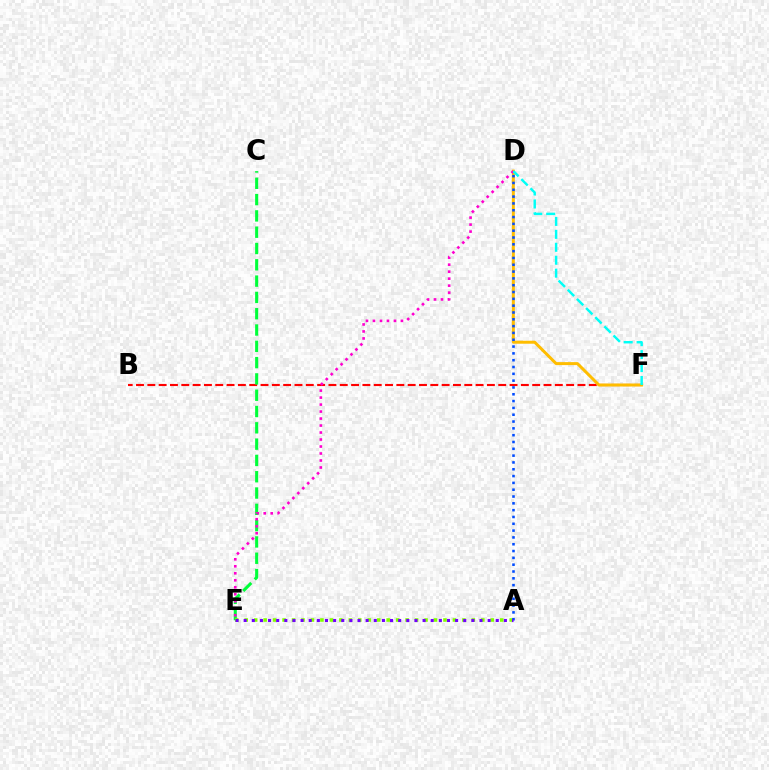{('B', 'F'): [{'color': '#ff0000', 'line_style': 'dashed', 'thickness': 1.54}], ('C', 'E'): [{'color': '#00ff39', 'line_style': 'dashed', 'thickness': 2.21}], ('D', 'F'): [{'color': '#ffbd00', 'line_style': 'solid', 'thickness': 2.15}, {'color': '#00fff6', 'line_style': 'dashed', 'thickness': 1.76}], ('A', 'E'): [{'color': '#84ff00', 'line_style': 'dotted', 'thickness': 2.57}, {'color': '#7200ff', 'line_style': 'dotted', 'thickness': 2.21}], ('D', 'E'): [{'color': '#ff00cf', 'line_style': 'dotted', 'thickness': 1.9}], ('A', 'D'): [{'color': '#004bff', 'line_style': 'dotted', 'thickness': 1.85}]}